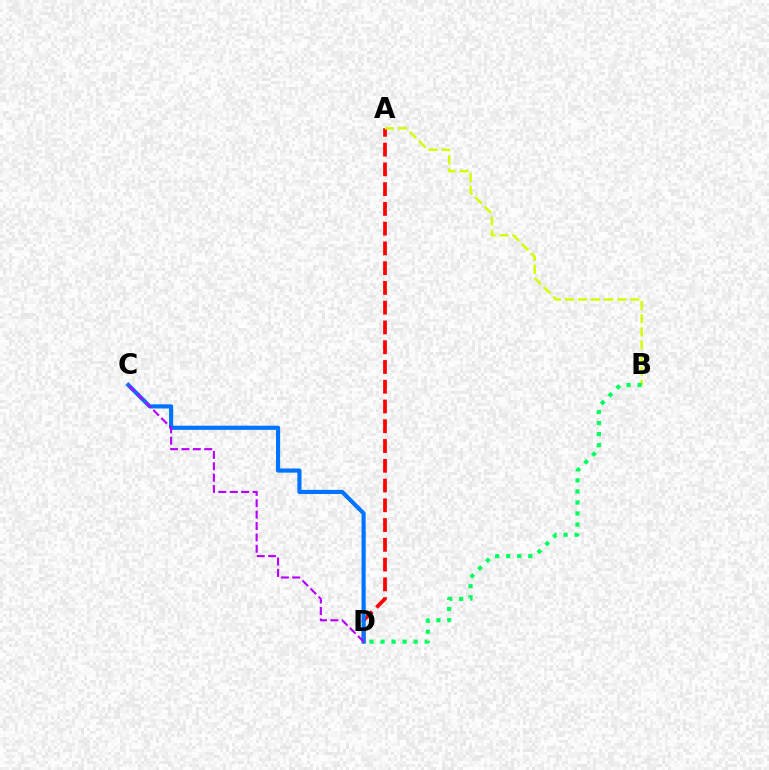{('A', 'D'): [{'color': '#ff0000', 'line_style': 'dashed', 'thickness': 2.68}], ('C', 'D'): [{'color': '#0074ff', 'line_style': 'solid', 'thickness': 2.99}, {'color': '#b900ff', 'line_style': 'dashed', 'thickness': 1.55}], ('A', 'B'): [{'color': '#d1ff00', 'line_style': 'dashed', 'thickness': 1.78}], ('B', 'D'): [{'color': '#00ff5c', 'line_style': 'dotted', 'thickness': 3.0}]}